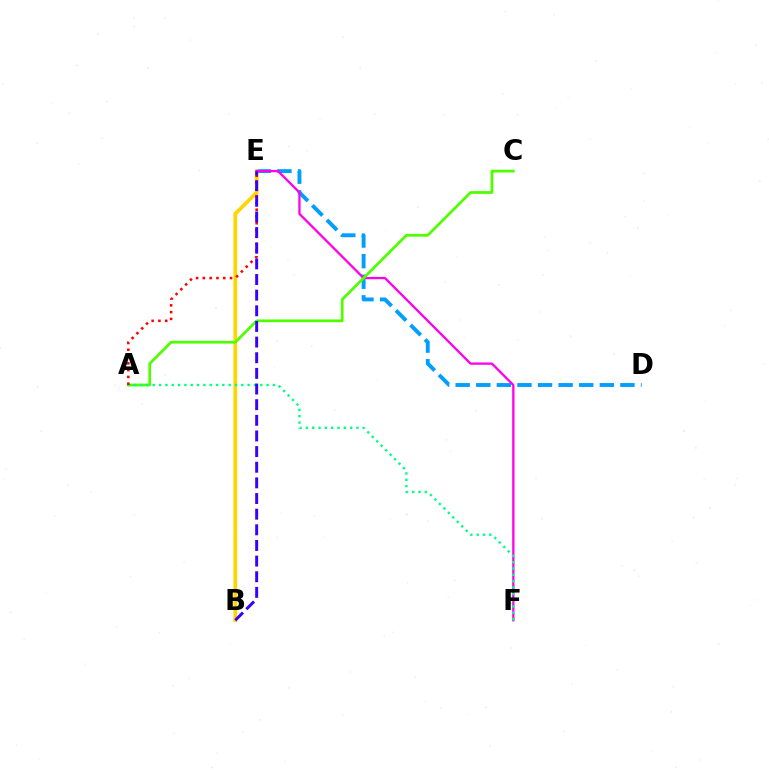{('D', 'E'): [{'color': '#009eff', 'line_style': 'dashed', 'thickness': 2.8}], ('B', 'E'): [{'color': '#ffd500', 'line_style': 'solid', 'thickness': 2.67}, {'color': '#3700ff', 'line_style': 'dashed', 'thickness': 2.13}], ('E', 'F'): [{'color': '#ff00ed', 'line_style': 'solid', 'thickness': 1.66}], ('A', 'C'): [{'color': '#4fff00', 'line_style': 'solid', 'thickness': 1.98}], ('A', 'F'): [{'color': '#00ff86', 'line_style': 'dotted', 'thickness': 1.72}], ('A', 'E'): [{'color': '#ff0000', 'line_style': 'dotted', 'thickness': 1.84}]}